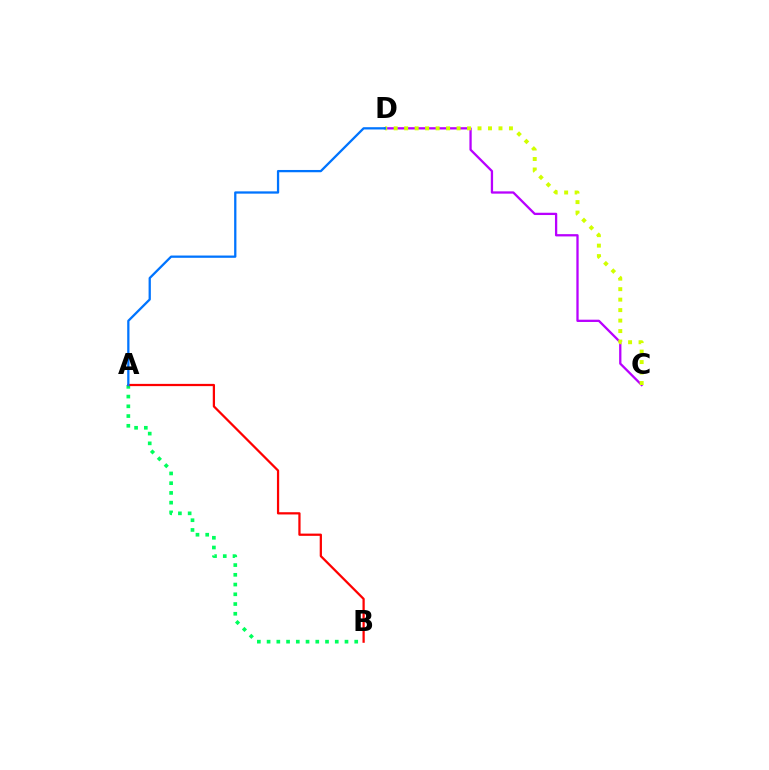{('A', 'B'): [{'color': '#00ff5c', 'line_style': 'dotted', 'thickness': 2.65}, {'color': '#ff0000', 'line_style': 'solid', 'thickness': 1.62}], ('C', 'D'): [{'color': '#b900ff', 'line_style': 'solid', 'thickness': 1.65}, {'color': '#d1ff00', 'line_style': 'dotted', 'thickness': 2.85}], ('A', 'D'): [{'color': '#0074ff', 'line_style': 'solid', 'thickness': 1.64}]}